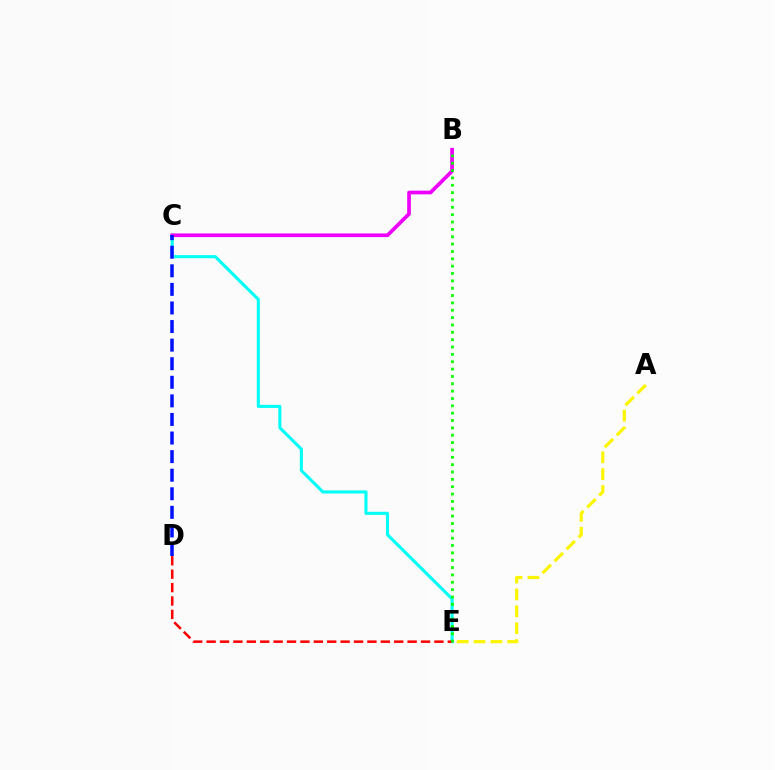{('A', 'E'): [{'color': '#fcf500', 'line_style': 'dashed', 'thickness': 2.29}], ('C', 'E'): [{'color': '#00fff6', 'line_style': 'solid', 'thickness': 2.21}], ('B', 'C'): [{'color': '#ee00ff', 'line_style': 'solid', 'thickness': 2.66}], ('C', 'D'): [{'color': '#0010ff', 'line_style': 'dashed', 'thickness': 2.52}], ('D', 'E'): [{'color': '#ff0000', 'line_style': 'dashed', 'thickness': 1.82}], ('B', 'E'): [{'color': '#08ff00', 'line_style': 'dotted', 'thickness': 2.0}]}